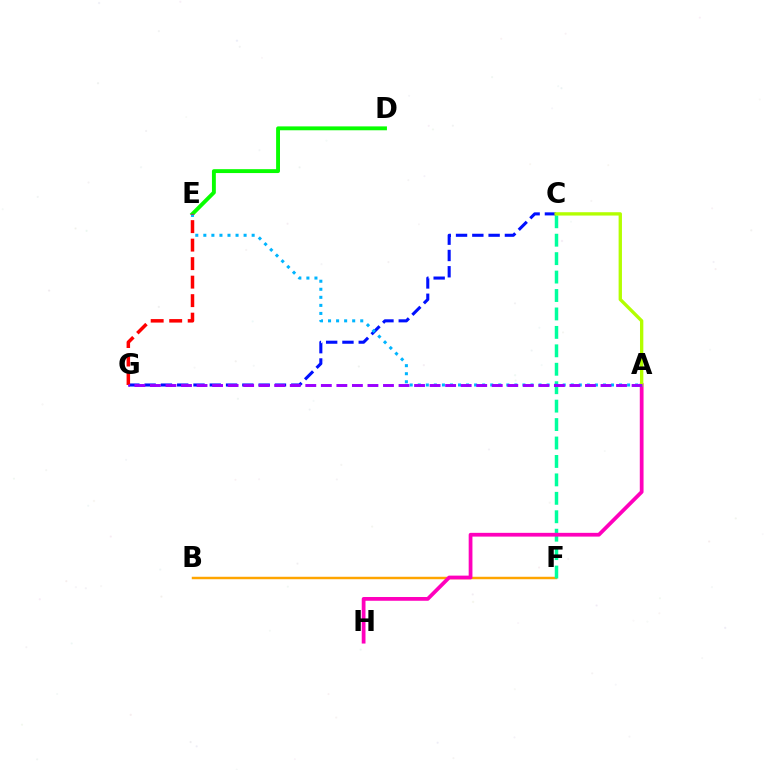{('D', 'E'): [{'color': '#08ff00', 'line_style': 'solid', 'thickness': 2.8}], ('B', 'F'): [{'color': '#ffa500', 'line_style': 'solid', 'thickness': 1.77}], ('C', 'F'): [{'color': '#00ff9d', 'line_style': 'dashed', 'thickness': 2.5}], ('A', 'H'): [{'color': '#ff00bd', 'line_style': 'solid', 'thickness': 2.71}], ('C', 'G'): [{'color': '#0010ff', 'line_style': 'dashed', 'thickness': 2.21}], ('A', 'E'): [{'color': '#00b5ff', 'line_style': 'dotted', 'thickness': 2.19}], ('E', 'G'): [{'color': '#ff0000', 'line_style': 'dashed', 'thickness': 2.51}], ('A', 'C'): [{'color': '#b3ff00', 'line_style': 'solid', 'thickness': 2.4}], ('A', 'G'): [{'color': '#9b00ff', 'line_style': 'dashed', 'thickness': 2.11}]}